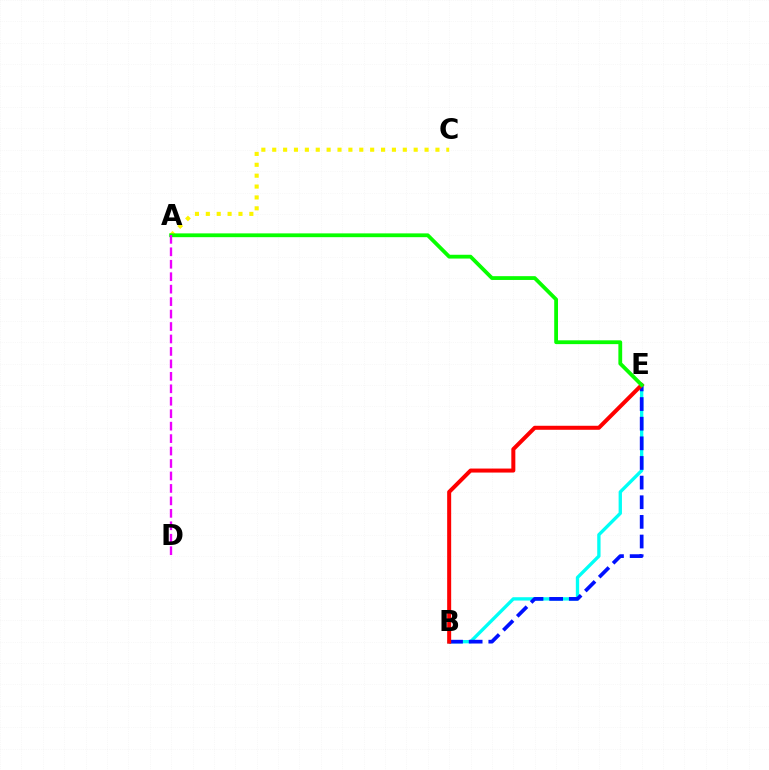{('A', 'C'): [{'color': '#fcf500', 'line_style': 'dotted', 'thickness': 2.96}], ('B', 'E'): [{'color': '#00fff6', 'line_style': 'solid', 'thickness': 2.4}, {'color': '#0010ff', 'line_style': 'dashed', 'thickness': 2.67}, {'color': '#ff0000', 'line_style': 'solid', 'thickness': 2.88}], ('A', 'E'): [{'color': '#08ff00', 'line_style': 'solid', 'thickness': 2.73}], ('A', 'D'): [{'color': '#ee00ff', 'line_style': 'dashed', 'thickness': 1.69}]}